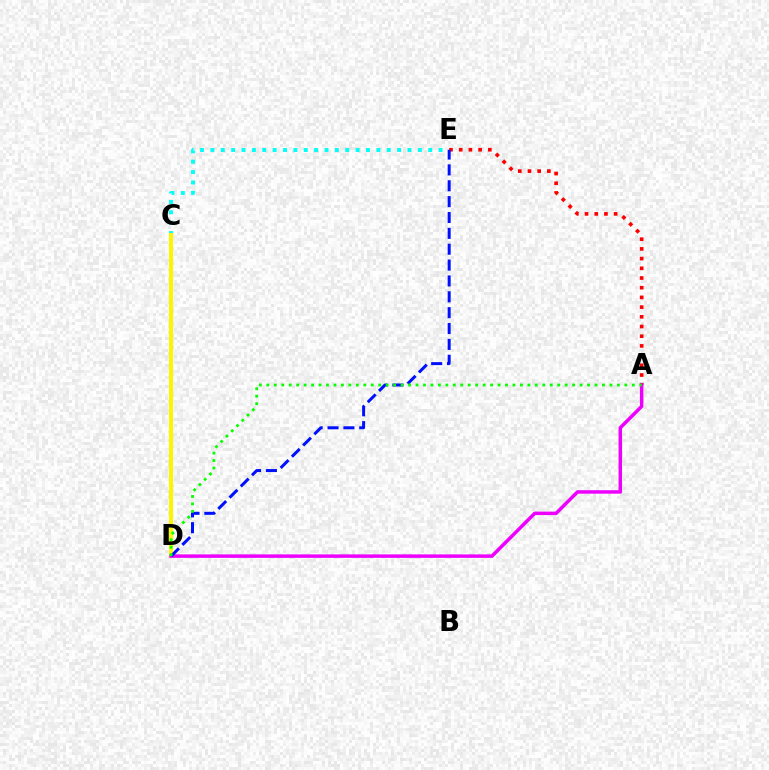{('A', 'E'): [{'color': '#ff0000', 'line_style': 'dotted', 'thickness': 2.64}], ('C', 'E'): [{'color': '#00fff6', 'line_style': 'dotted', 'thickness': 2.82}], ('C', 'D'): [{'color': '#fcf500', 'line_style': 'solid', 'thickness': 2.88}], ('A', 'D'): [{'color': '#ee00ff', 'line_style': 'solid', 'thickness': 2.51}, {'color': '#08ff00', 'line_style': 'dotted', 'thickness': 2.03}], ('D', 'E'): [{'color': '#0010ff', 'line_style': 'dashed', 'thickness': 2.15}]}